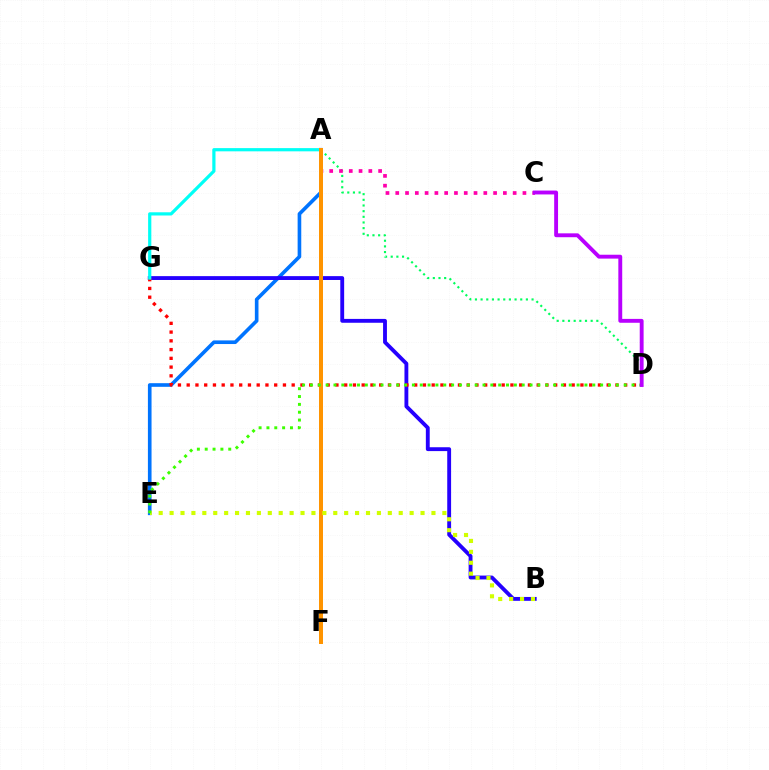{('A', 'E'): [{'color': '#0074ff', 'line_style': 'solid', 'thickness': 2.61}], ('B', 'G'): [{'color': '#2500ff', 'line_style': 'solid', 'thickness': 2.78}], ('D', 'G'): [{'color': '#ff0000', 'line_style': 'dotted', 'thickness': 2.38}], ('A', 'D'): [{'color': '#00ff5c', 'line_style': 'dotted', 'thickness': 1.54}], ('A', 'C'): [{'color': '#ff00ac', 'line_style': 'dotted', 'thickness': 2.66}], ('A', 'G'): [{'color': '#00fff6', 'line_style': 'solid', 'thickness': 2.31}], ('A', 'F'): [{'color': '#ff9400', 'line_style': 'solid', 'thickness': 2.88}], ('B', 'E'): [{'color': '#d1ff00', 'line_style': 'dotted', 'thickness': 2.96}], ('D', 'E'): [{'color': '#3dff00', 'line_style': 'dotted', 'thickness': 2.13}], ('C', 'D'): [{'color': '#b900ff', 'line_style': 'solid', 'thickness': 2.79}]}